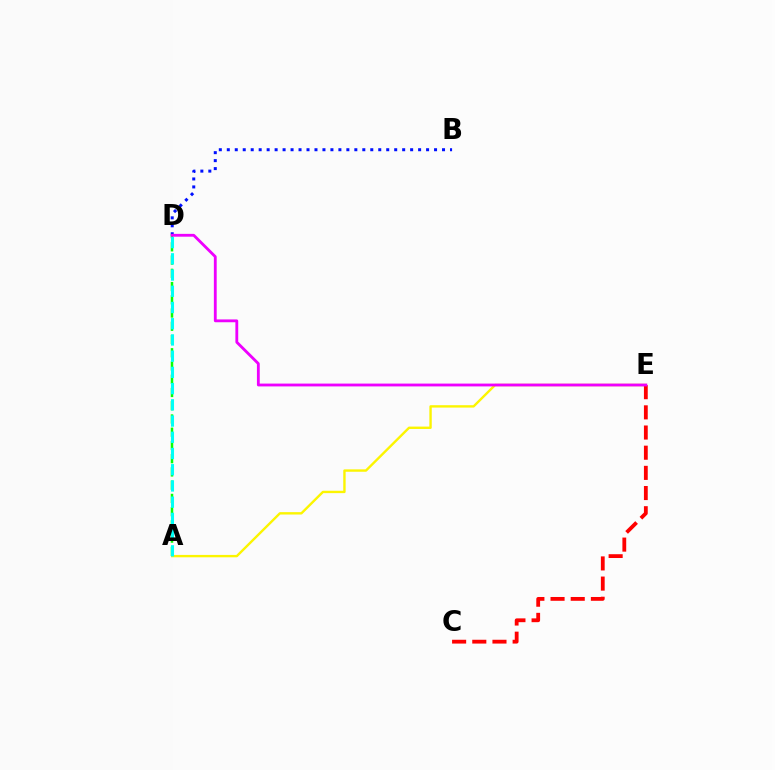{('A', 'E'): [{'color': '#fcf500', 'line_style': 'solid', 'thickness': 1.72}], ('B', 'D'): [{'color': '#0010ff', 'line_style': 'dotted', 'thickness': 2.17}], ('C', 'E'): [{'color': '#ff0000', 'line_style': 'dashed', 'thickness': 2.74}], ('A', 'D'): [{'color': '#08ff00', 'line_style': 'dashed', 'thickness': 1.8}, {'color': '#00fff6', 'line_style': 'dashed', 'thickness': 2.2}], ('D', 'E'): [{'color': '#ee00ff', 'line_style': 'solid', 'thickness': 2.04}]}